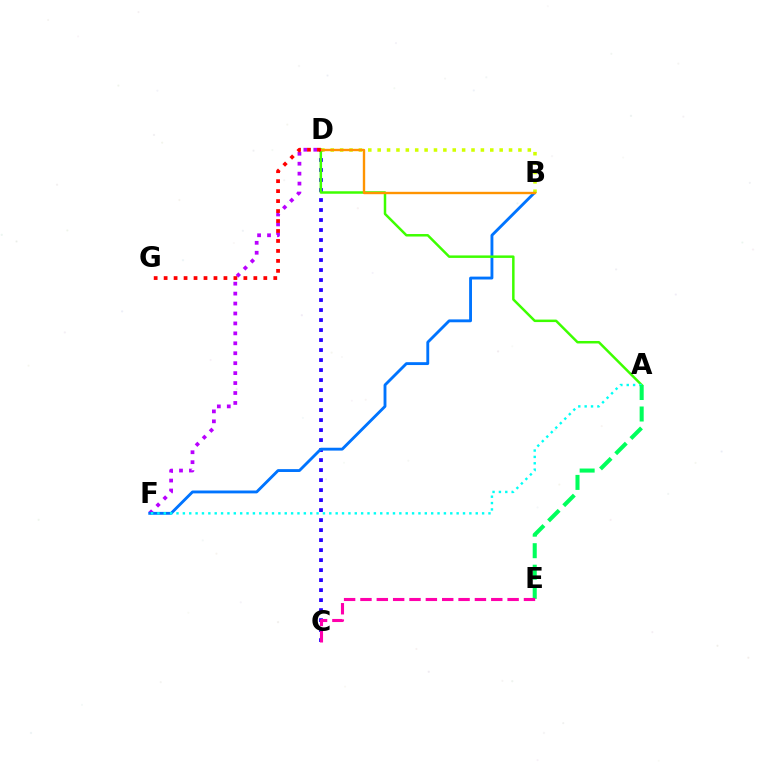{('D', 'F'): [{'color': '#b900ff', 'line_style': 'dotted', 'thickness': 2.7}], ('C', 'D'): [{'color': '#2500ff', 'line_style': 'dotted', 'thickness': 2.72}], ('B', 'F'): [{'color': '#0074ff', 'line_style': 'solid', 'thickness': 2.06}], ('B', 'D'): [{'color': '#d1ff00', 'line_style': 'dotted', 'thickness': 2.55}, {'color': '#ff9400', 'line_style': 'solid', 'thickness': 1.71}], ('A', 'D'): [{'color': '#3dff00', 'line_style': 'solid', 'thickness': 1.79}], ('A', 'F'): [{'color': '#00fff6', 'line_style': 'dotted', 'thickness': 1.73}], ('A', 'E'): [{'color': '#00ff5c', 'line_style': 'dashed', 'thickness': 2.92}], ('C', 'E'): [{'color': '#ff00ac', 'line_style': 'dashed', 'thickness': 2.22}], ('D', 'G'): [{'color': '#ff0000', 'line_style': 'dotted', 'thickness': 2.71}]}